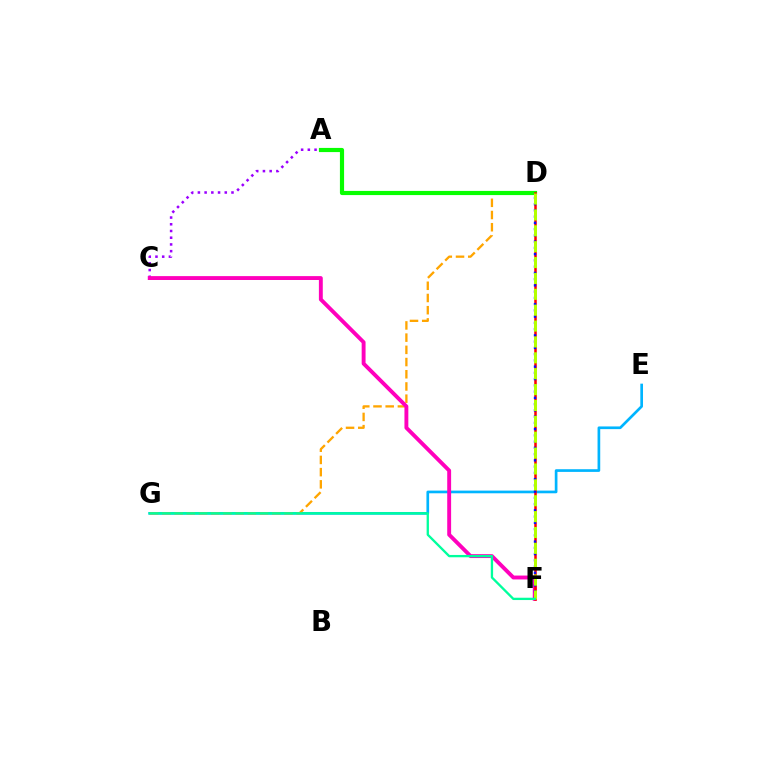{('E', 'G'): [{'color': '#00b5ff', 'line_style': 'solid', 'thickness': 1.93}], ('A', 'C'): [{'color': '#9b00ff', 'line_style': 'dotted', 'thickness': 1.83}], ('D', 'G'): [{'color': '#ffa500', 'line_style': 'dashed', 'thickness': 1.66}], ('C', 'F'): [{'color': '#ff00bd', 'line_style': 'solid', 'thickness': 2.8}], ('A', 'D'): [{'color': '#08ff00', 'line_style': 'solid', 'thickness': 3.0}], ('D', 'F'): [{'color': '#ff0000', 'line_style': 'solid', 'thickness': 1.82}, {'color': '#0010ff', 'line_style': 'dotted', 'thickness': 1.7}, {'color': '#b3ff00', 'line_style': 'dashed', 'thickness': 2.16}], ('F', 'G'): [{'color': '#00ff9d', 'line_style': 'solid', 'thickness': 1.67}]}